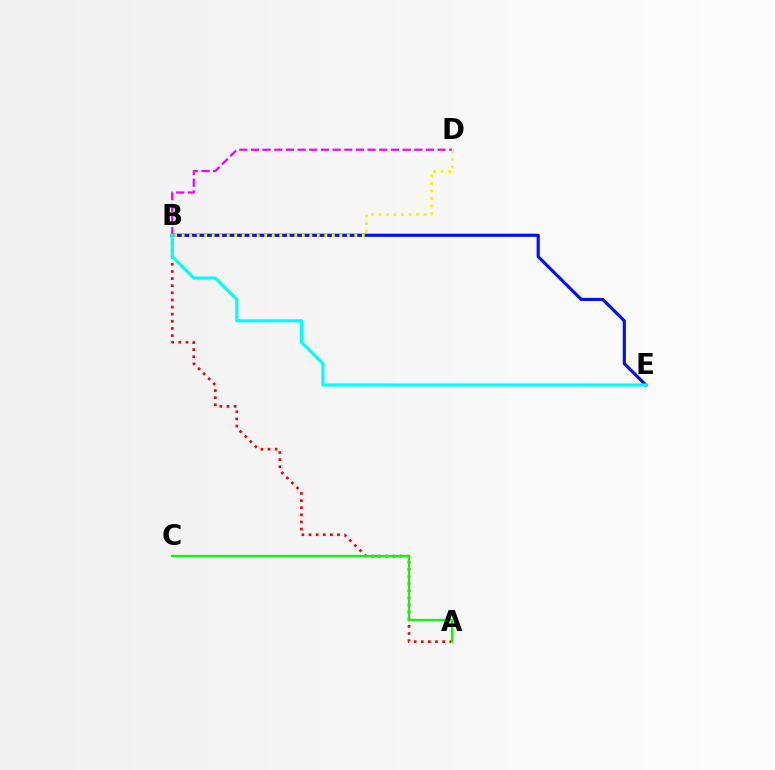{('A', 'B'): [{'color': '#ff0000', 'line_style': 'dotted', 'thickness': 1.94}], ('B', 'E'): [{'color': '#0010ff', 'line_style': 'solid', 'thickness': 2.27}, {'color': '#00fff6', 'line_style': 'solid', 'thickness': 2.26}], ('B', 'D'): [{'color': '#ee00ff', 'line_style': 'dashed', 'thickness': 1.58}, {'color': '#fcf500', 'line_style': 'dotted', 'thickness': 2.04}], ('A', 'C'): [{'color': '#08ff00', 'line_style': 'solid', 'thickness': 1.63}]}